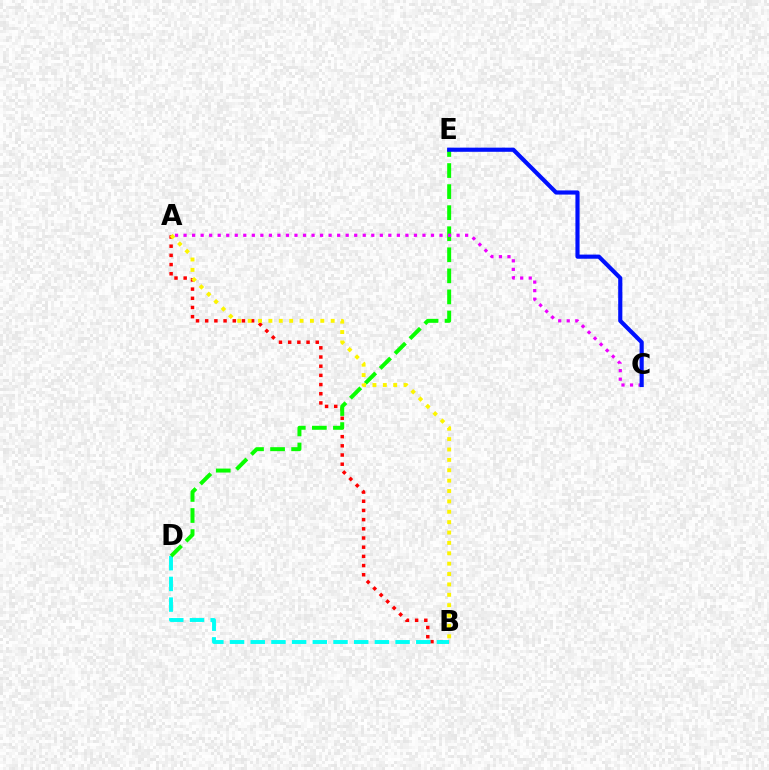{('A', 'B'): [{'color': '#ff0000', 'line_style': 'dotted', 'thickness': 2.5}, {'color': '#fcf500', 'line_style': 'dotted', 'thickness': 2.82}], ('B', 'D'): [{'color': '#00fff6', 'line_style': 'dashed', 'thickness': 2.81}], ('D', 'E'): [{'color': '#08ff00', 'line_style': 'dashed', 'thickness': 2.86}], ('A', 'C'): [{'color': '#ee00ff', 'line_style': 'dotted', 'thickness': 2.32}], ('C', 'E'): [{'color': '#0010ff', 'line_style': 'solid', 'thickness': 2.99}]}